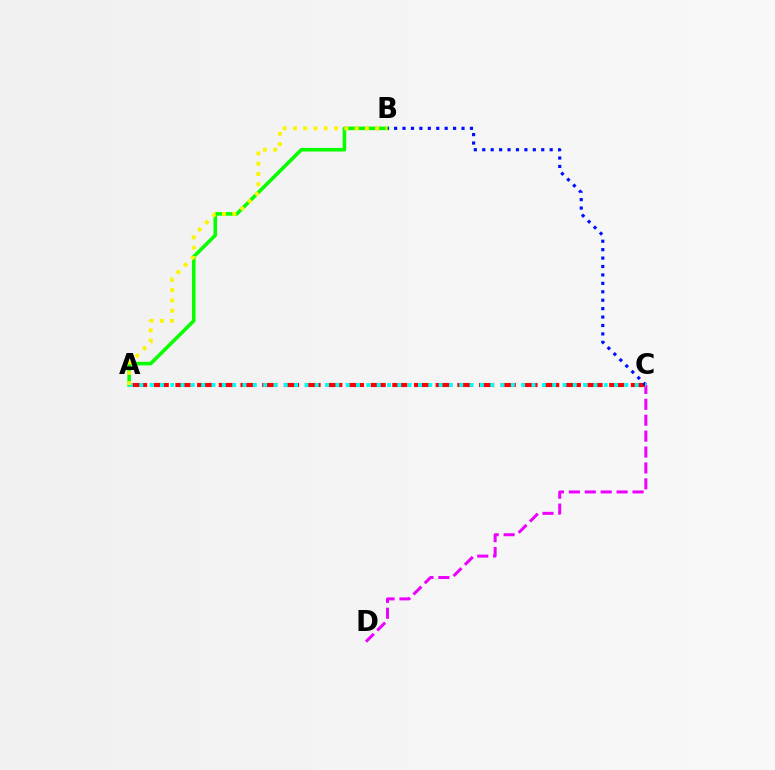{('A', 'C'): [{'color': '#ff0000', 'line_style': 'dashed', 'thickness': 2.95}, {'color': '#00fff6', 'line_style': 'dotted', 'thickness': 2.8}], ('C', 'D'): [{'color': '#ee00ff', 'line_style': 'dashed', 'thickness': 2.16}], ('A', 'B'): [{'color': '#08ff00', 'line_style': 'solid', 'thickness': 2.58}, {'color': '#fcf500', 'line_style': 'dotted', 'thickness': 2.79}], ('B', 'C'): [{'color': '#0010ff', 'line_style': 'dotted', 'thickness': 2.29}]}